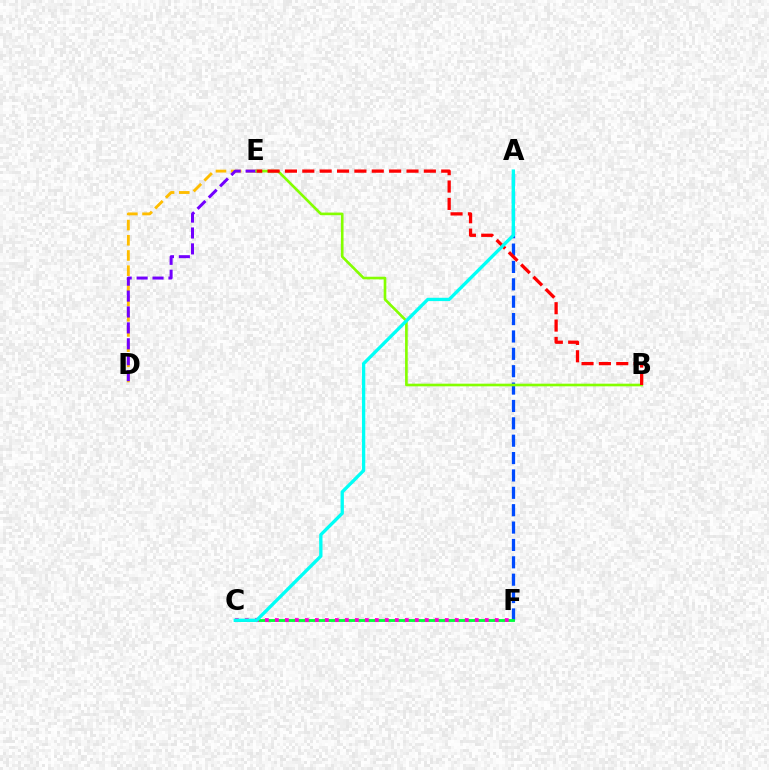{('D', 'E'): [{'color': '#ffbd00', 'line_style': 'dashed', 'thickness': 2.06}, {'color': '#7200ff', 'line_style': 'dashed', 'thickness': 2.16}], ('A', 'F'): [{'color': '#004bff', 'line_style': 'dashed', 'thickness': 2.36}], ('C', 'F'): [{'color': '#00ff39', 'line_style': 'solid', 'thickness': 2.06}, {'color': '#ff00cf', 'line_style': 'dotted', 'thickness': 2.72}], ('B', 'E'): [{'color': '#84ff00', 'line_style': 'solid', 'thickness': 1.9}, {'color': '#ff0000', 'line_style': 'dashed', 'thickness': 2.36}], ('A', 'C'): [{'color': '#00fff6', 'line_style': 'solid', 'thickness': 2.39}]}